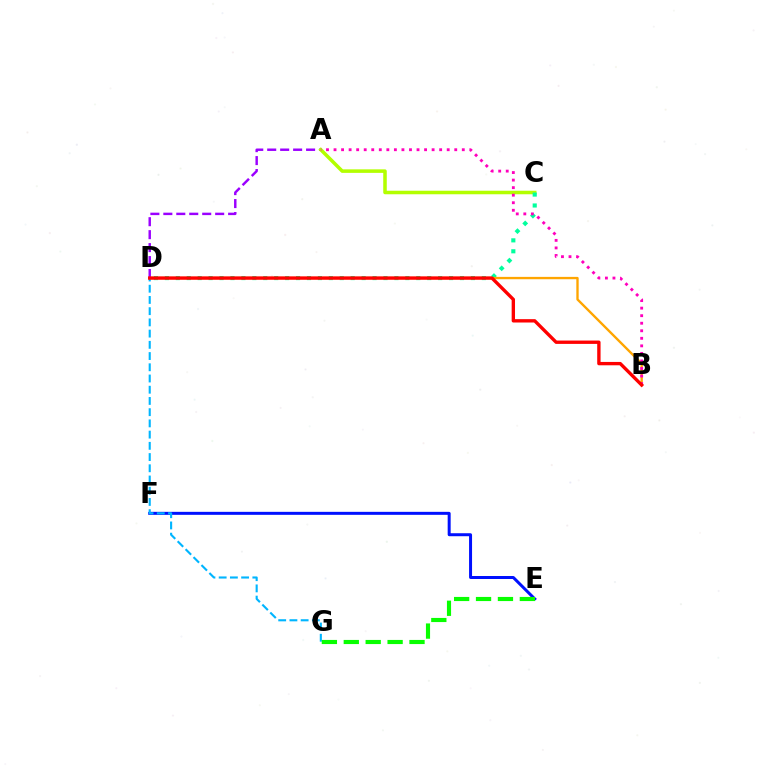{('E', 'F'): [{'color': '#0010ff', 'line_style': 'solid', 'thickness': 2.15}], ('D', 'G'): [{'color': '#00b5ff', 'line_style': 'dashed', 'thickness': 1.52}], ('A', 'D'): [{'color': '#9b00ff', 'line_style': 'dashed', 'thickness': 1.76}], ('E', 'G'): [{'color': '#08ff00', 'line_style': 'dashed', 'thickness': 2.98}], ('A', 'C'): [{'color': '#b3ff00', 'line_style': 'solid', 'thickness': 2.54}], ('C', 'D'): [{'color': '#00ff9d', 'line_style': 'dotted', 'thickness': 2.97}], ('B', 'D'): [{'color': '#ffa500', 'line_style': 'solid', 'thickness': 1.69}, {'color': '#ff0000', 'line_style': 'solid', 'thickness': 2.42}], ('A', 'B'): [{'color': '#ff00bd', 'line_style': 'dotted', 'thickness': 2.05}]}